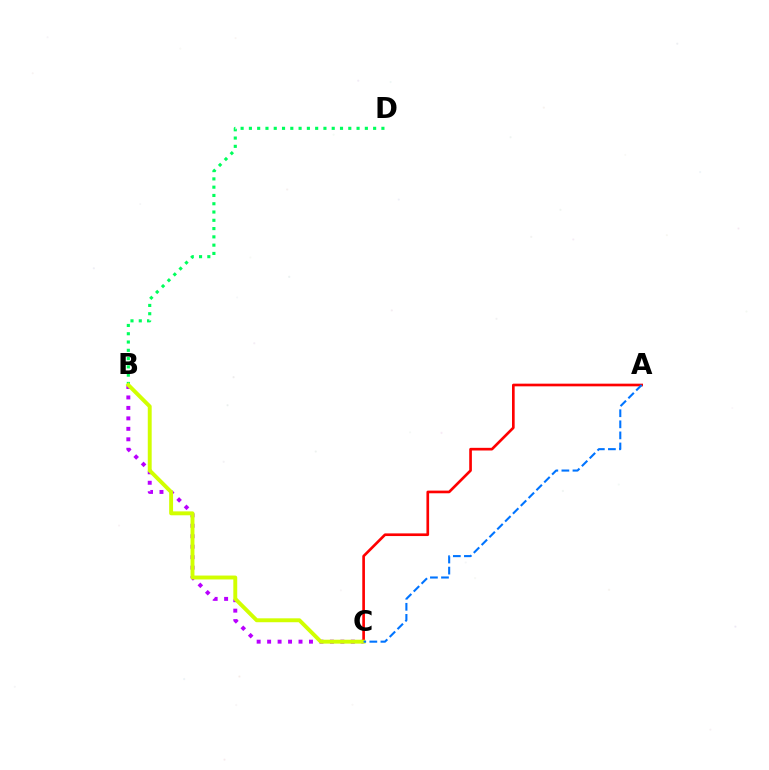{('B', 'D'): [{'color': '#00ff5c', 'line_style': 'dotted', 'thickness': 2.25}], ('B', 'C'): [{'color': '#b900ff', 'line_style': 'dotted', 'thickness': 2.84}, {'color': '#d1ff00', 'line_style': 'solid', 'thickness': 2.81}], ('A', 'C'): [{'color': '#ff0000', 'line_style': 'solid', 'thickness': 1.92}, {'color': '#0074ff', 'line_style': 'dashed', 'thickness': 1.5}]}